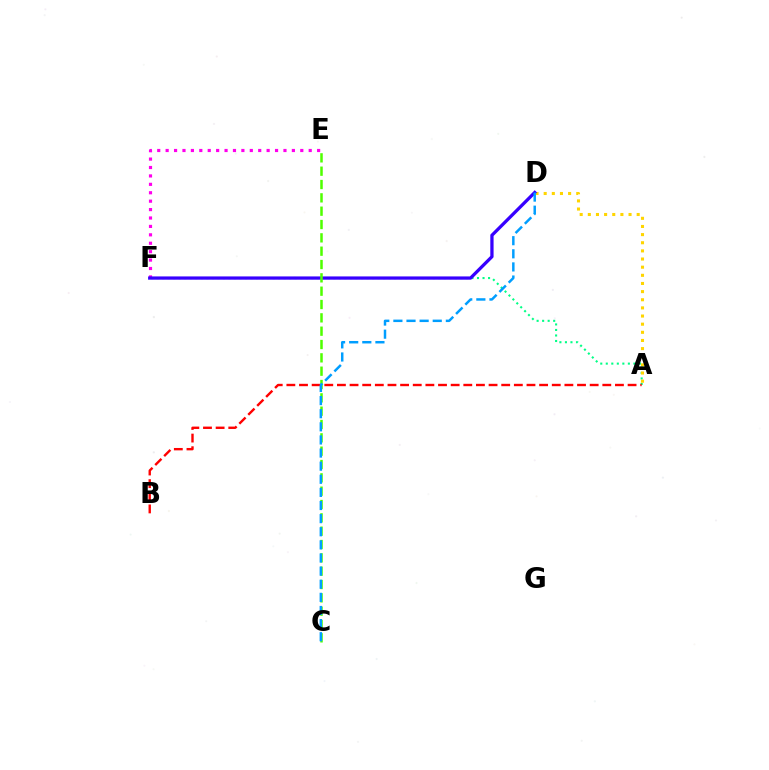{('A', 'F'): [{'color': '#00ff86', 'line_style': 'dotted', 'thickness': 1.5}], ('A', 'B'): [{'color': '#ff0000', 'line_style': 'dashed', 'thickness': 1.72}], ('A', 'D'): [{'color': '#ffd500', 'line_style': 'dotted', 'thickness': 2.21}], ('E', 'F'): [{'color': '#ff00ed', 'line_style': 'dotted', 'thickness': 2.29}], ('D', 'F'): [{'color': '#3700ff', 'line_style': 'solid', 'thickness': 2.35}], ('C', 'E'): [{'color': '#4fff00', 'line_style': 'dashed', 'thickness': 1.81}], ('C', 'D'): [{'color': '#009eff', 'line_style': 'dashed', 'thickness': 1.78}]}